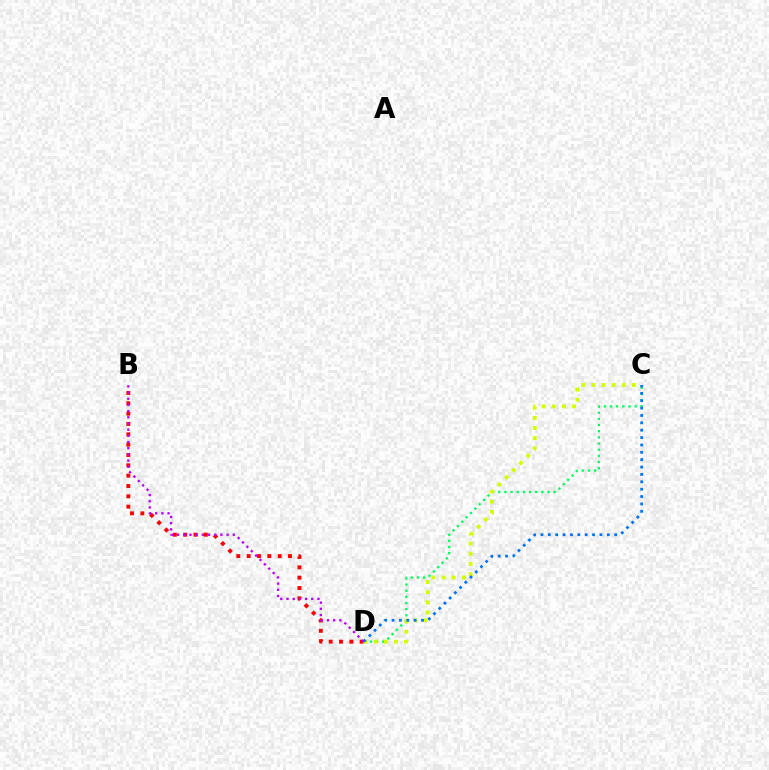{('B', 'D'): [{'color': '#ff0000', 'line_style': 'dotted', 'thickness': 2.81}, {'color': '#b900ff', 'line_style': 'dotted', 'thickness': 1.68}], ('C', 'D'): [{'color': '#00ff5c', 'line_style': 'dotted', 'thickness': 1.67}, {'color': '#d1ff00', 'line_style': 'dotted', 'thickness': 2.76}, {'color': '#0074ff', 'line_style': 'dotted', 'thickness': 2.0}]}